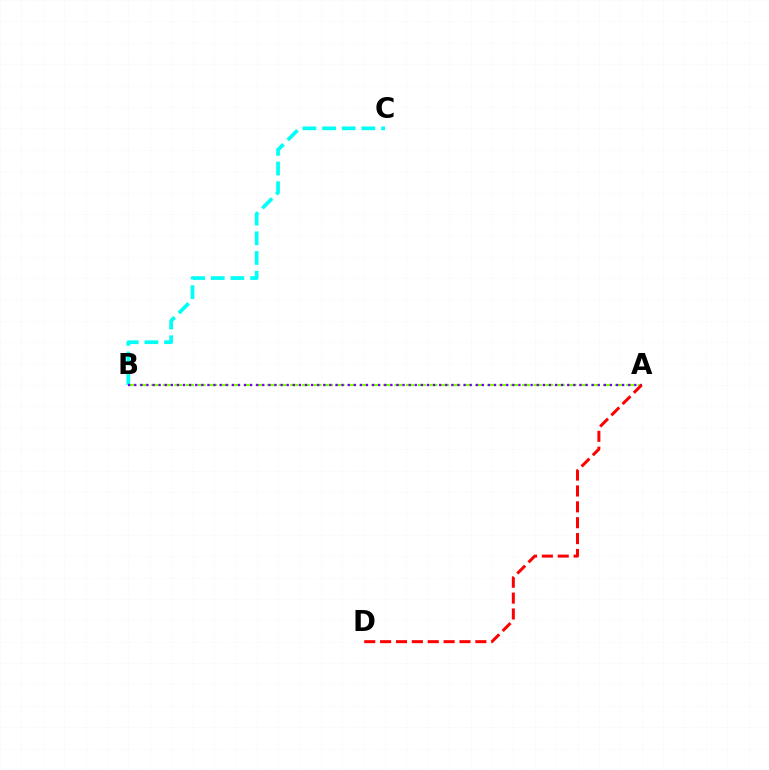{('B', 'C'): [{'color': '#00fff6', 'line_style': 'dashed', 'thickness': 2.67}], ('A', 'B'): [{'color': '#84ff00', 'line_style': 'dashed', 'thickness': 1.57}, {'color': '#7200ff', 'line_style': 'dotted', 'thickness': 1.66}], ('A', 'D'): [{'color': '#ff0000', 'line_style': 'dashed', 'thickness': 2.16}]}